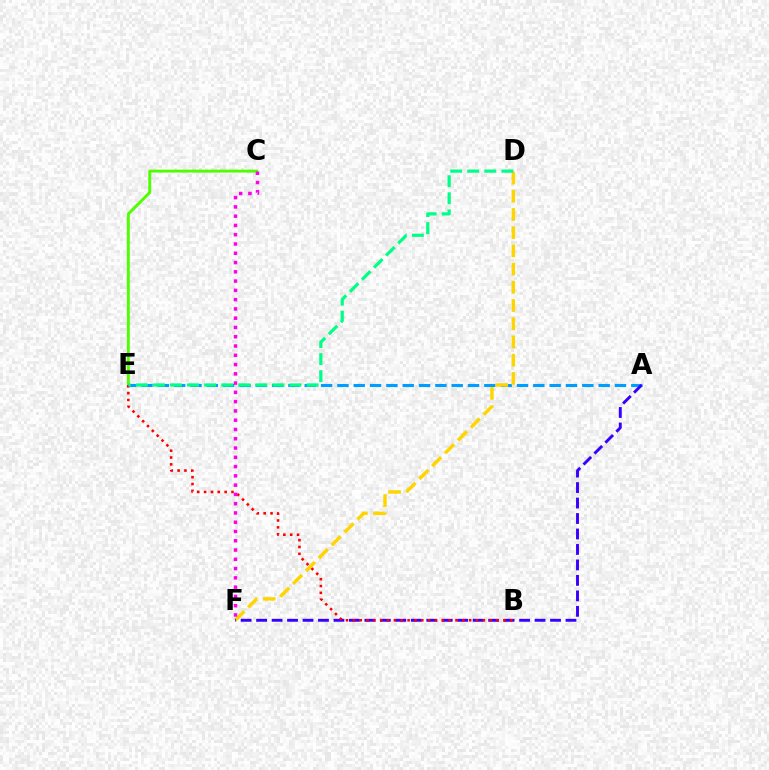{('C', 'E'): [{'color': '#4fff00', 'line_style': 'solid', 'thickness': 2.11}], ('A', 'E'): [{'color': '#009eff', 'line_style': 'dashed', 'thickness': 2.22}], ('D', 'F'): [{'color': '#ffd500', 'line_style': 'dashed', 'thickness': 2.47}], ('A', 'F'): [{'color': '#3700ff', 'line_style': 'dashed', 'thickness': 2.1}], ('B', 'E'): [{'color': '#ff0000', 'line_style': 'dotted', 'thickness': 1.86}], ('D', 'E'): [{'color': '#00ff86', 'line_style': 'dashed', 'thickness': 2.32}], ('C', 'F'): [{'color': '#ff00ed', 'line_style': 'dotted', 'thickness': 2.52}]}